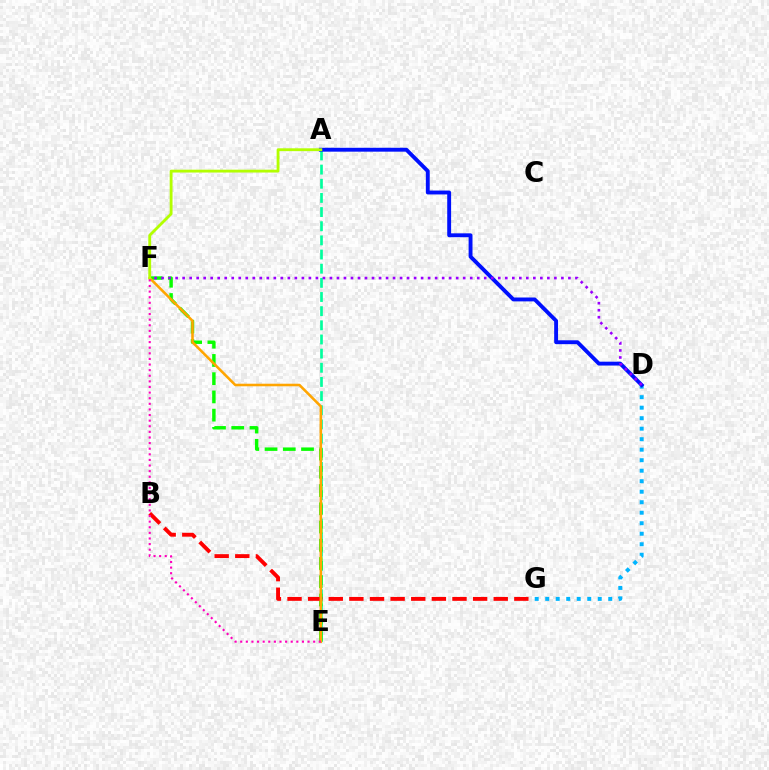{('D', 'G'): [{'color': '#00b5ff', 'line_style': 'dotted', 'thickness': 2.85}], ('A', 'E'): [{'color': '#00ff9d', 'line_style': 'dashed', 'thickness': 1.92}], ('A', 'D'): [{'color': '#0010ff', 'line_style': 'solid', 'thickness': 2.8}], ('E', 'F'): [{'color': '#08ff00', 'line_style': 'dashed', 'thickness': 2.48}, {'color': '#ffa500', 'line_style': 'solid', 'thickness': 1.84}, {'color': '#ff00bd', 'line_style': 'dotted', 'thickness': 1.52}], ('D', 'F'): [{'color': '#9b00ff', 'line_style': 'dotted', 'thickness': 1.91}], ('B', 'G'): [{'color': '#ff0000', 'line_style': 'dashed', 'thickness': 2.8}], ('A', 'F'): [{'color': '#b3ff00', 'line_style': 'solid', 'thickness': 2.05}]}